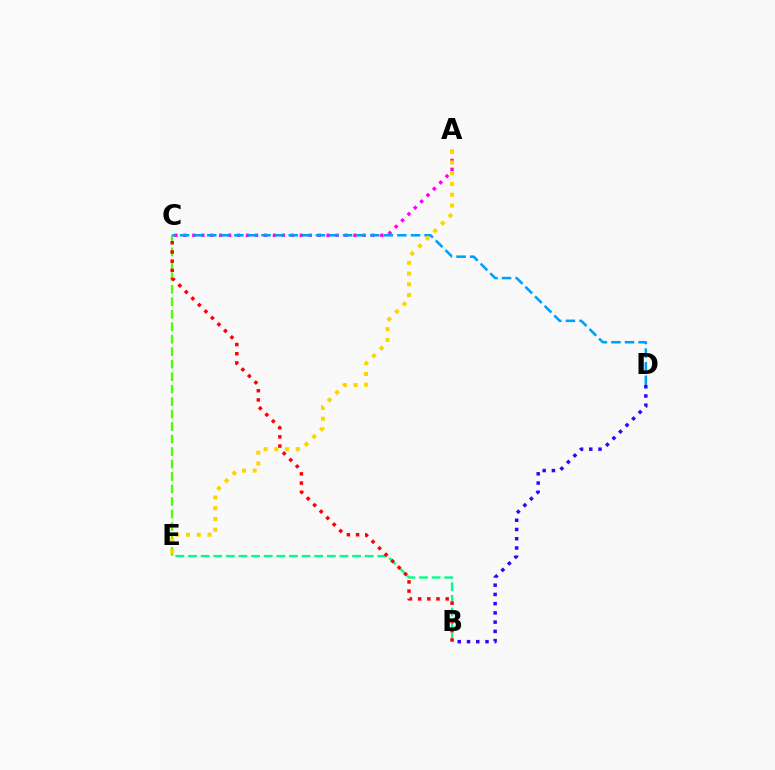{('A', 'C'): [{'color': '#ff00ed', 'line_style': 'dotted', 'thickness': 2.43}], ('B', 'D'): [{'color': '#3700ff', 'line_style': 'dotted', 'thickness': 2.51}], ('B', 'E'): [{'color': '#00ff86', 'line_style': 'dashed', 'thickness': 1.71}], ('C', 'E'): [{'color': '#4fff00', 'line_style': 'dashed', 'thickness': 1.7}], ('B', 'C'): [{'color': '#ff0000', 'line_style': 'dotted', 'thickness': 2.5}], ('C', 'D'): [{'color': '#009eff', 'line_style': 'dashed', 'thickness': 1.85}], ('A', 'E'): [{'color': '#ffd500', 'line_style': 'dotted', 'thickness': 2.92}]}